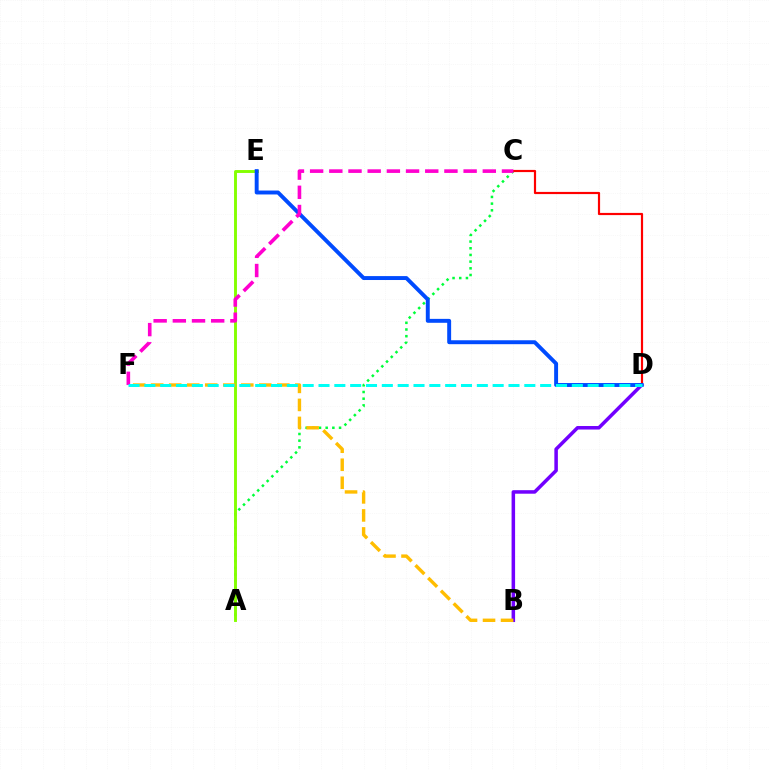{('A', 'C'): [{'color': '#00ff39', 'line_style': 'dotted', 'thickness': 1.82}], ('B', 'D'): [{'color': '#7200ff', 'line_style': 'solid', 'thickness': 2.54}], ('A', 'E'): [{'color': '#84ff00', 'line_style': 'solid', 'thickness': 2.09}], ('B', 'F'): [{'color': '#ffbd00', 'line_style': 'dashed', 'thickness': 2.45}], ('C', 'D'): [{'color': '#ff0000', 'line_style': 'solid', 'thickness': 1.57}], ('D', 'E'): [{'color': '#004bff', 'line_style': 'solid', 'thickness': 2.82}], ('C', 'F'): [{'color': '#ff00cf', 'line_style': 'dashed', 'thickness': 2.61}], ('D', 'F'): [{'color': '#00fff6', 'line_style': 'dashed', 'thickness': 2.15}]}